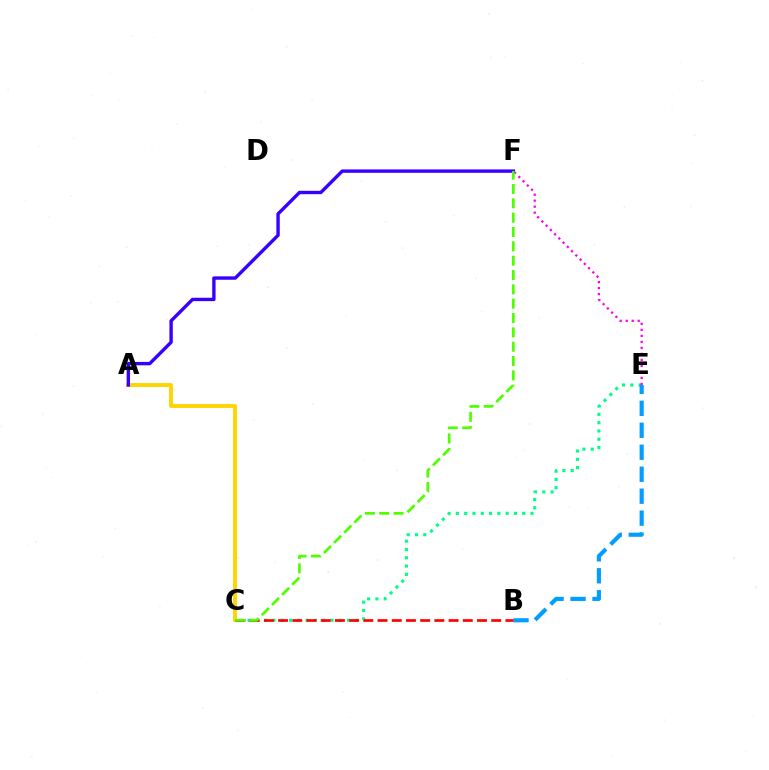{('A', 'C'): [{'color': '#ffd500', 'line_style': 'solid', 'thickness': 2.81}], ('C', 'E'): [{'color': '#00ff86', 'line_style': 'dotted', 'thickness': 2.25}], ('E', 'F'): [{'color': '#ff00ed', 'line_style': 'dotted', 'thickness': 1.63}], ('B', 'E'): [{'color': '#009eff', 'line_style': 'dashed', 'thickness': 2.98}], ('B', 'C'): [{'color': '#ff0000', 'line_style': 'dashed', 'thickness': 1.93}], ('A', 'F'): [{'color': '#3700ff', 'line_style': 'solid', 'thickness': 2.44}], ('C', 'F'): [{'color': '#4fff00', 'line_style': 'dashed', 'thickness': 1.95}]}